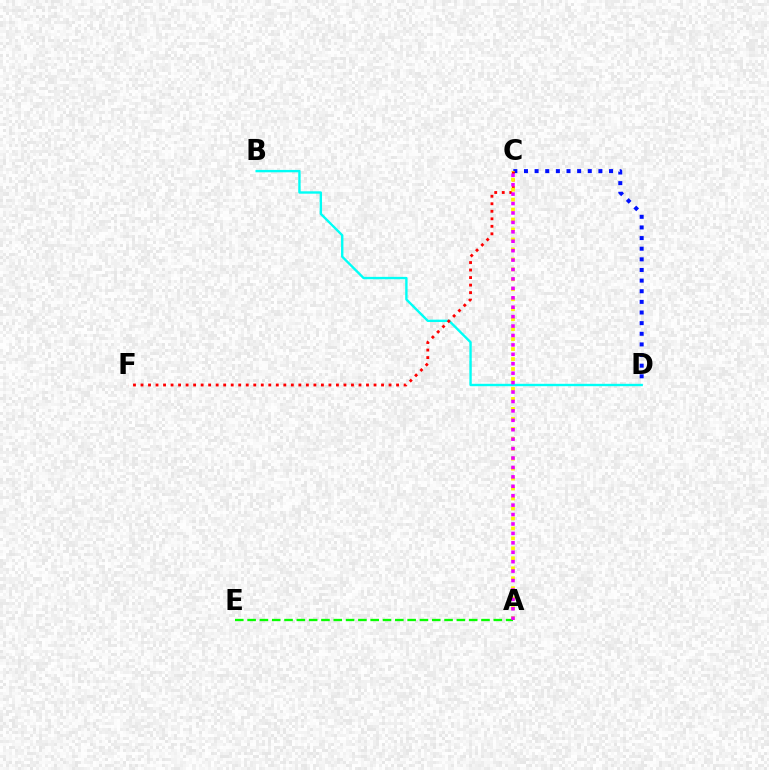{('C', 'D'): [{'color': '#0010ff', 'line_style': 'dotted', 'thickness': 2.89}], ('B', 'D'): [{'color': '#00fff6', 'line_style': 'solid', 'thickness': 1.71}], ('C', 'F'): [{'color': '#ff0000', 'line_style': 'dotted', 'thickness': 2.04}], ('A', 'C'): [{'color': '#fcf500', 'line_style': 'dotted', 'thickness': 2.71}, {'color': '#ee00ff', 'line_style': 'dotted', 'thickness': 2.56}], ('A', 'E'): [{'color': '#08ff00', 'line_style': 'dashed', 'thickness': 1.67}]}